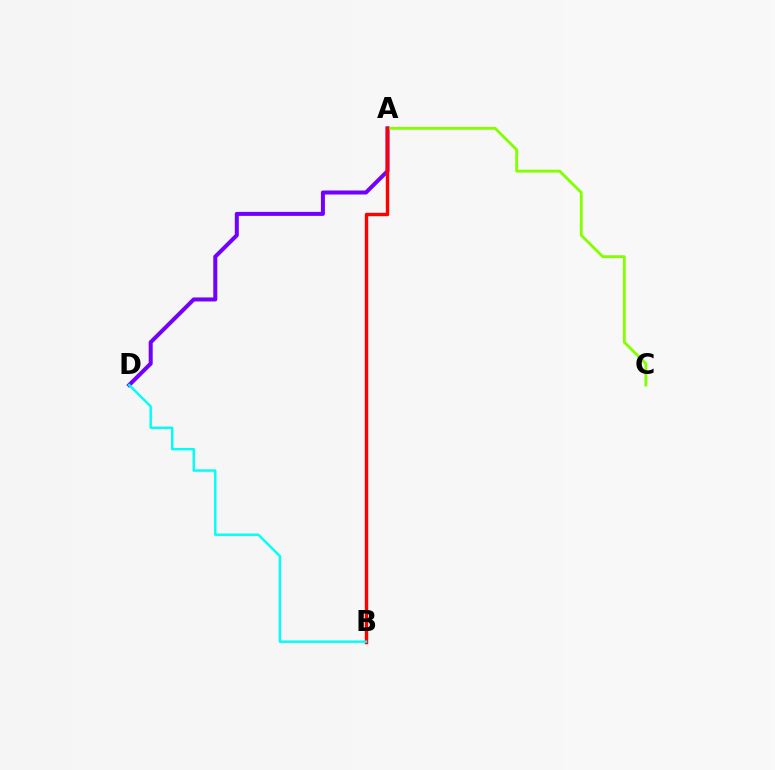{('A', 'D'): [{'color': '#7200ff', 'line_style': 'solid', 'thickness': 2.89}], ('A', 'C'): [{'color': '#84ff00', 'line_style': 'solid', 'thickness': 2.05}], ('A', 'B'): [{'color': '#ff0000', 'line_style': 'solid', 'thickness': 2.45}], ('B', 'D'): [{'color': '#00fff6', 'line_style': 'solid', 'thickness': 1.75}]}